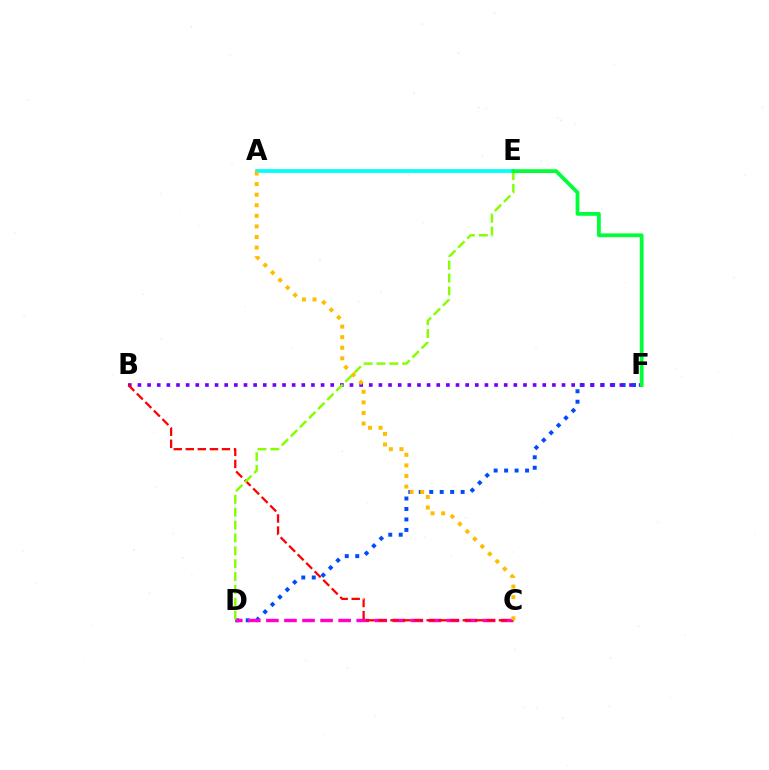{('D', 'F'): [{'color': '#004bff', 'line_style': 'dotted', 'thickness': 2.84}], ('C', 'D'): [{'color': '#ff00cf', 'line_style': 'dashed', 'thickness': 2.45}], ('B', 'F'): [{'color': '#7200ff', 'line_style': 'dotted', 'thickness': 2.62}], ('A', 'E'): [{'color': '#00fff6', 'line_style': 'solid', 'thickness': 2.71}], ('B', 'C'): [{'color': '#ff0000', 'line_style': 'dashed', 'thickness': 1.64}], ('D', 'E'): [{'color': '#84ff00', 'line_style': 'dashed', 'thickness': 1.75}], ('A', 'C'): [{'color': '#ffbd00', 'line_style': 'dotted', 'thickness': 2.88}], ('E', 'F'): [{'color': '#00ff39', 'line_style': 'solid', 'thickness': 2.73}]}